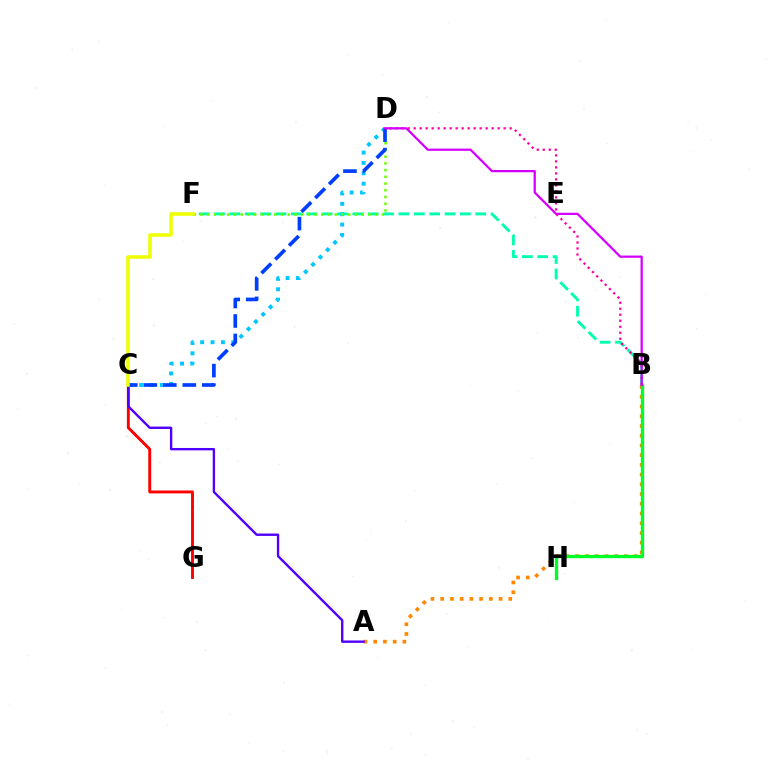{('B', 'F'): [{'color': '#00ffaf', 'line_style': 'dashed', 'thickness': 2.09}], ('C', 'D'): [{'color': '#00c7ff', 'line_style': 'dotted', 'thickness': 2.82}, {'color': '#003fff', 'line_style': 'dashed', 'thickness': 2.65}], ('A', 'B'): [{'color': '#ff8800', 'line_style': 'dotted', 'thickness': 2.64}], ('C', 'G'): [{'color': '#ff0000', 'line_style': 'solid', 'thickness': 2.09}], ('B', 'H'): [{'color': '#00ff27', 'line_style': 'solid', 'thickness': 2.4}], ('B', 'D'): [{'color': '#ff00a0', 'line_style': 'dotted', 'thickness': 1.63}, {'color': '#d600ff', 'line_style': 'solid', 'thickness': 1.62}], ('A', 'C'): [{'color': '#4f00ff', 'line_style': 'solid', 'thickness': 1.71}], ('D', 'F'): [{'color': '#66ff00', 'line_style': 'dotted', 'thickness': 1.83}], ('C', 'F'): [{'color': '#eeff00', 'line_style': 'solid', 'thickness': 2.54}]}